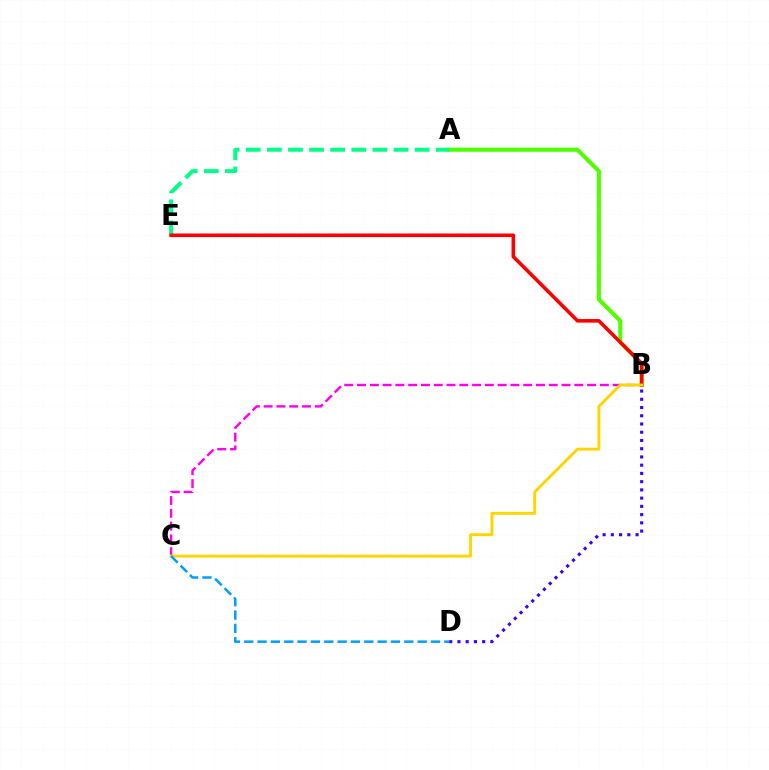{('B', 'C'): [{'color': '#ff00ed', 'line_style': 'dashed', 'thickness': 1.74}, {'color': '#ffd500', 'line_style': 'solid', 'thickness': 2.1}], ('A', 'B'): [{'color': '#4fff00', 'line_style': 'solid', 'thickness': 2.94}], ('B', 'D'): [{'color': '#3700ff', 'line_style': 'dotted', 'thickness': 2.24}], ('A', 'E'): [{'color': '#00ff86', 'line_style': 'dashed', 'thickness': 2.87}], ('B', 'E'): [{'color': '#ff0000', 'line_style': 'solid', 'thickness': 2.59}], ('C', 'D'): [{'color': '#009eff', 'line_style': 'dashed', 'thickness': 1.81}]}